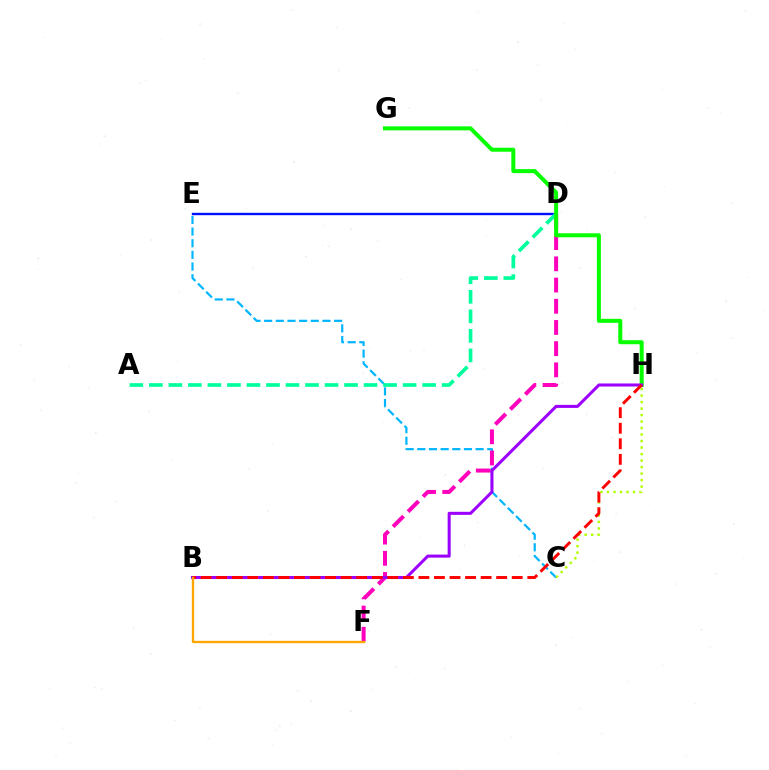{('D', 'E'): [{'color': '#0010ff', 'line_style': 'solid', 'thickness': 1.71}], ('C', 'E'): [{'color': '#00b5ff', 'line_style': 'dashed', 'thickness': 1.58}], ('D', 'F'): [{'color': '#ff00bd', 'line_style': 'dashed', 'thickness': 2.88}], ('A', 'D'): [{'color': '#00ff9d', 'line_style': 'dashed', 'thickness': 2.65}], ('C', 'H'): [{'color': '#b3ff00', 'line_style': 'dotted', 'thickness': 1.77}], ('G', 'H'): [{'color': '#08ff00', 'line_style': 'solid', 'thickness': 2.89}], ('B', 'H'): [{'color': '#9b00ff', 'line_style': 'solid', 'thickness': 2.19}, {'color': '#ff0000', 'line_style': 'dashed', 'thickness': 2.11}], ('B', 'F'): [{'color': '#ffa500', 'line_style': 'solid', 'thickness': 1.68}]}